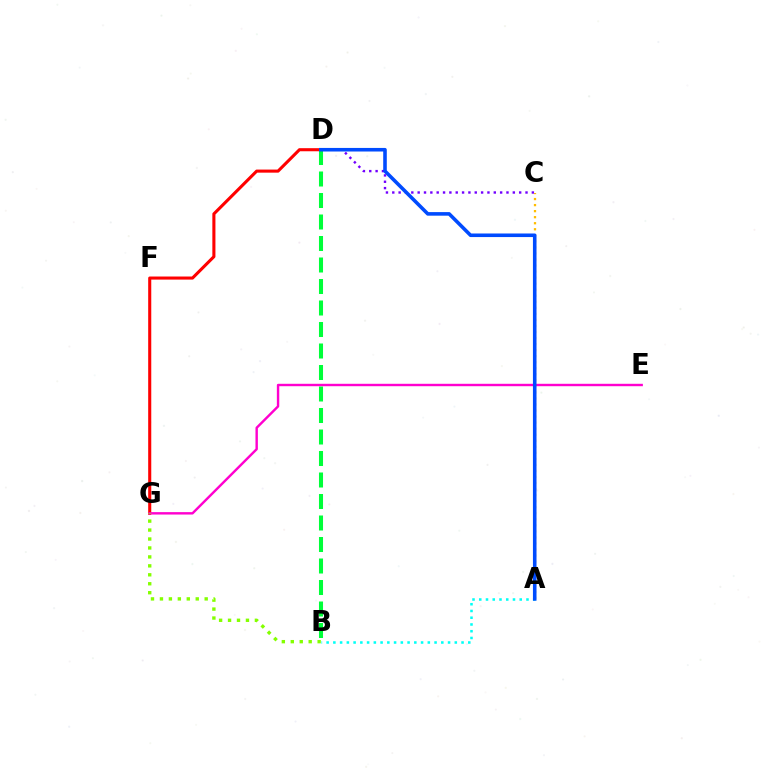{('A', 'C'): [{'color': '#ffbd00', 'line_style': 'dotted', 'thickness': 1.64}], ('D', 'G'): [{'color': '#ff0000', 'line_style': 'solid', 'thickness': 2.22}], ('C', 'D'): [{'color': '#7200ff', 'line_style': 'dotted', 'thickness': 1.72}], ('B', 'D'): [{'color': '#00ff39', 'line_style': 'dashed', 'thickness': 2.92}], ('A', 'B'): [{'color': '#00fff6', 'line_style': 'dotted', 'thickness': 1.83}], ('E', 'G'): [{'color': '#ff00cf', 'line_style': 'solid', 'thickness': 1.74}], ('B', 'G'): [{'color': '#84ff00', 'line_style': 'dotted', 'thickness': 2.43}], ('A', 'D'): [{'color': '#004bff', 'line_style': 'solid', 'thickness': 2.58}]}